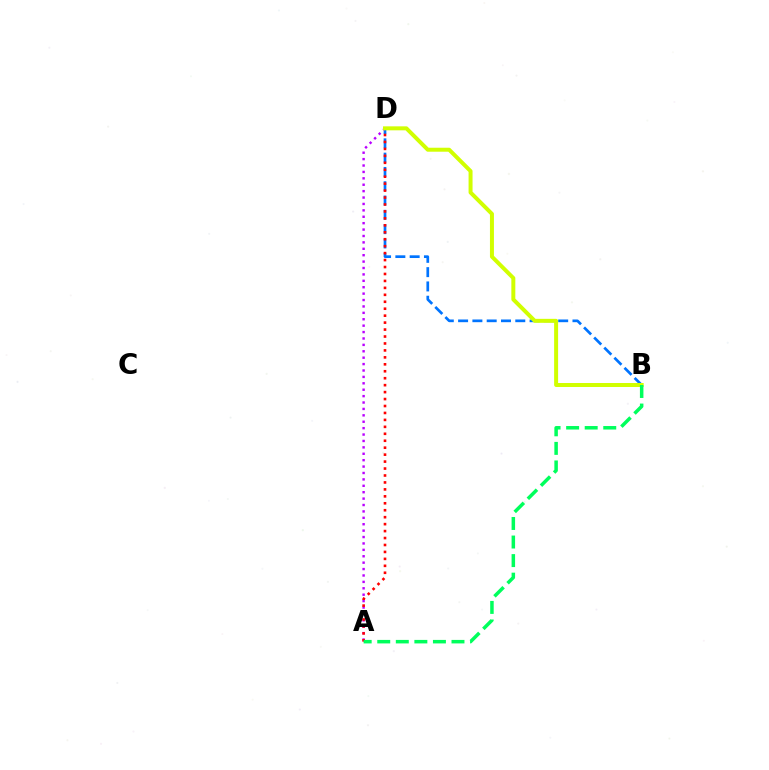{('B', 'D'): [{'color': '#0074ff', 'line_style': 'dashed', 'thickness': 1.94}, {'color': '#d1ff00', 'line_style': 'solid', 'thickness': 2.87}], ('A', 'D'): [{'color': '#b900ff', 'line_style': 'dotted', 'thickness': 1.74}, {'color': '#ff0000', 'line_style': 'dotted', 'thickness': 1.89}], ('A', 'B'): [{'color': '#00ff5c', 'line_style': 'dashed', 'thickness': 2.52}]}